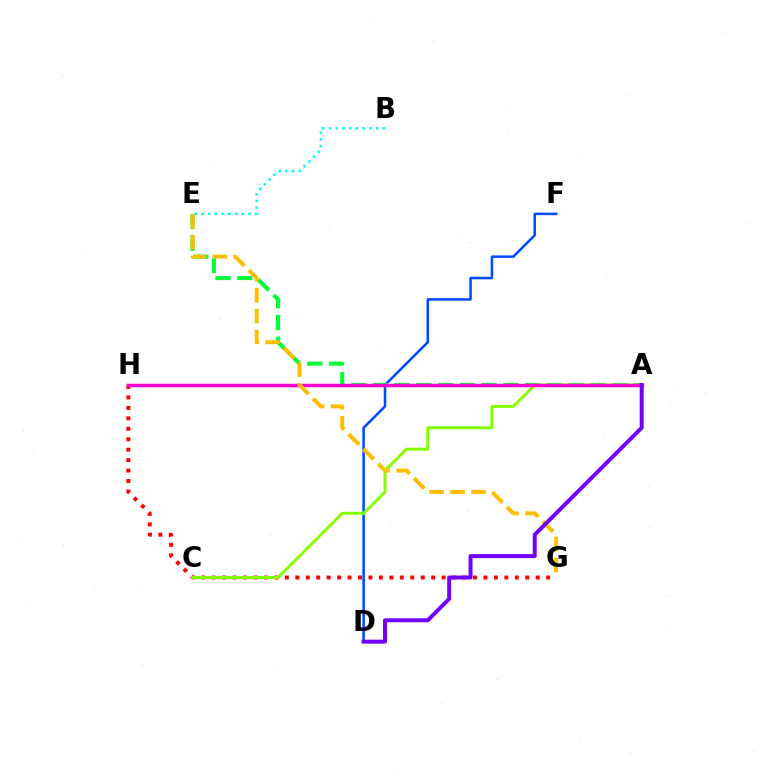{('G', 'H'): [{'color': '#ff0000', 'line_style': 'dotted', 'thickness': 2.84}], ('D', 'F'): [{'color': '#004bff', 'line_style': 'solid', 'thickness': 1.83}], ('A', 'E'): [{'color': '#00ff39', 'line_style': 'dashed', 'thickness': 2.96}], ('A', 'C'): [{'color': '#84ff00', 'line_style': 'solid', 'thickness': 2.13}], ('A', 'H'): [{'color': '#ff00cf', 'line_style': 'solid', 'thickness': 2.5}], ('B', 'E'): [{'color': '#00fff6', 'line_style': 'dotted', 'thickness': 1.83}], ('E', 'G'): [{'color': '#ffbd00', 'line_style': 'dashed', 'thickness': 2.84}], ('A', 'D'): [{'color': '#7200ff', 'line_style': 'solid', 'thickness': 2.86}]}